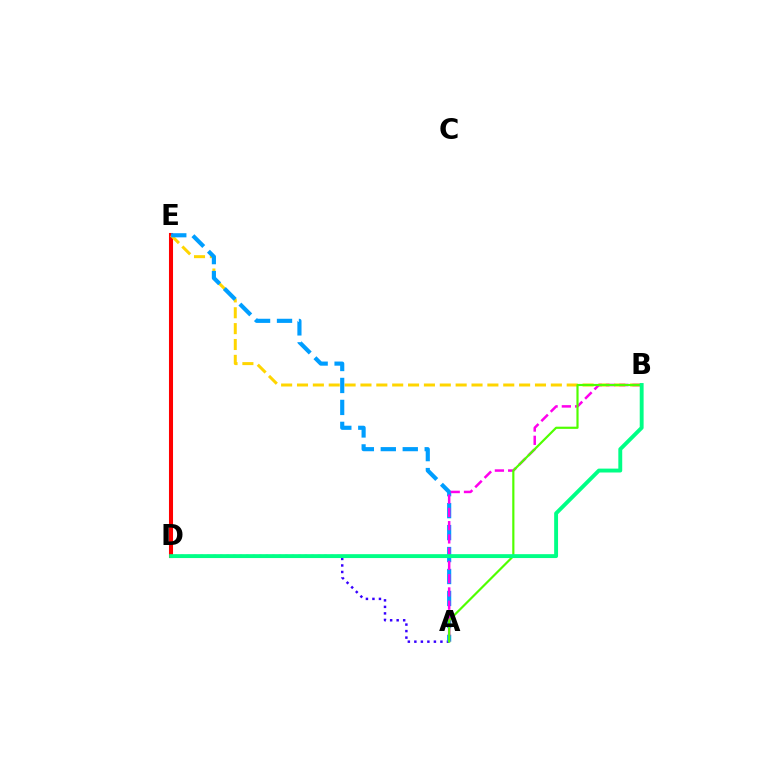{('A', 'D'): [{'color': '#3700ff', 'line_style': 'dotted', 'thickness': 1.77}], ('D', 'E'): [{'color': '#ff0000', 'line_style': 'solid', 'thickness': 2.93}], ('B', 'E'): [{'color': '#ffd500', 'line_style': 'dashed', 'thickness': 2.16}], ('A', 'E'): [{'color': '#009eff', 'line_style': 'dashed', 'thickness': 2.98}], ('A', 'B'): [{'color': '#ff00ed', 'line_style': 'dashed', 'thickness': 1.8}, {'color': '#4fff00', 'line_style': 'solid', 'thickness': 1.57}], ('B', 'D'): [{'color': '#00ff86', 'line_style': 'solid', 'thickness': 2.8}]}